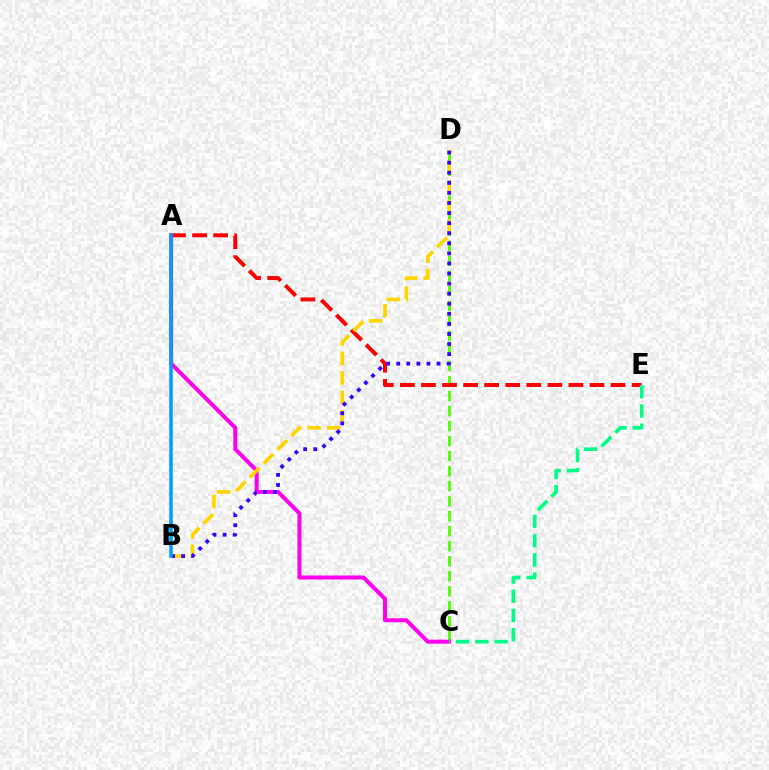{('C', 'D'): [{'color': '#4fff00', 'line_style': 'dashed', 'thickness': 2.04}], ('A', 'E'): [{'color': '#ff0000', 'line_style': 'dashed', 'thickness': 2.86}], ('A', 'C'): [{'color': '#ff00ed', 'line_style': 'solid', 'thickness': 2.88}], ('B', 'D'): [{'color': '#ffd500', 'line_style': 'dashed', 'thickness': 2.65}, {'color': '#3700ff', 'line_style': 'dotted', 'thickness': 2.74}], ('C', 'E'): [{'color': '#00ff86', 'line_style': 'dashed', 'thickness': 2.61}], ('A', 'B'): [{'color': '#009eff', 'line_style': 'solid', 'thickness': 2.54}]}